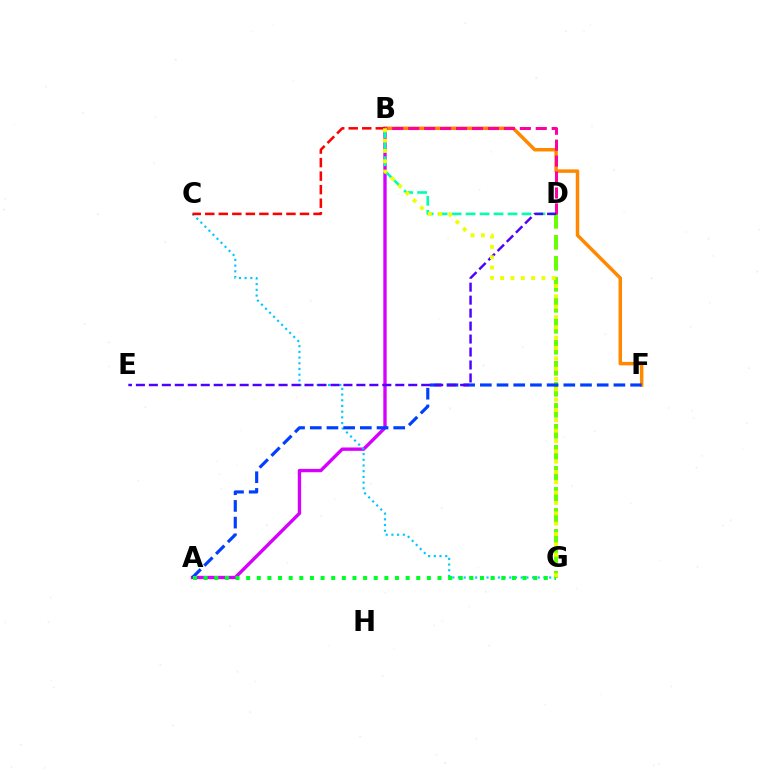{('D', 'G'): [{'color': '#66ff00', 'line_style': 'dashed', 'thickness': 2.85}], ('A', 'B'): [{'color': '#d600ff', 'line_style': 'solid', 'thickness': 2.41}], ('B', 'F'): [{'color': '#ff8800', 'line_style': 'solid', 'thickness': 2.5}], ('C', 'G'): [{'color': '#00c7ff', 'line_style': 'dotted', 'thickness': 1.55}], ('B', 'D'): [{'color': '#00ffaf', 'line_style': 'dashed', 'thickness': 1.9}, {'color': '#ff00a0', 'line_style': 'dashed', 'thickness': 2.17}], ('A', 'F'): [{'color': '#003fff', 'line_style': 'dashed', 'thickness': 2.27}], ('A', 'G'): [{'color': '#00ff27', 'line_style': 'dotted', 'thickness': 2.89}], ('D', 'E'): [{'color': '#4f00ff', 'line_style': 'dashed', 'thickness': 1.76}], ('B', 'C'): [{'color': '#ff0000', 'line_style': 'dashed', 'thickness': 1.84}], ('B', 'G'): [{'color': '#eeff00', 'line_style': 'dotted', 'thickness': 2.81}]}